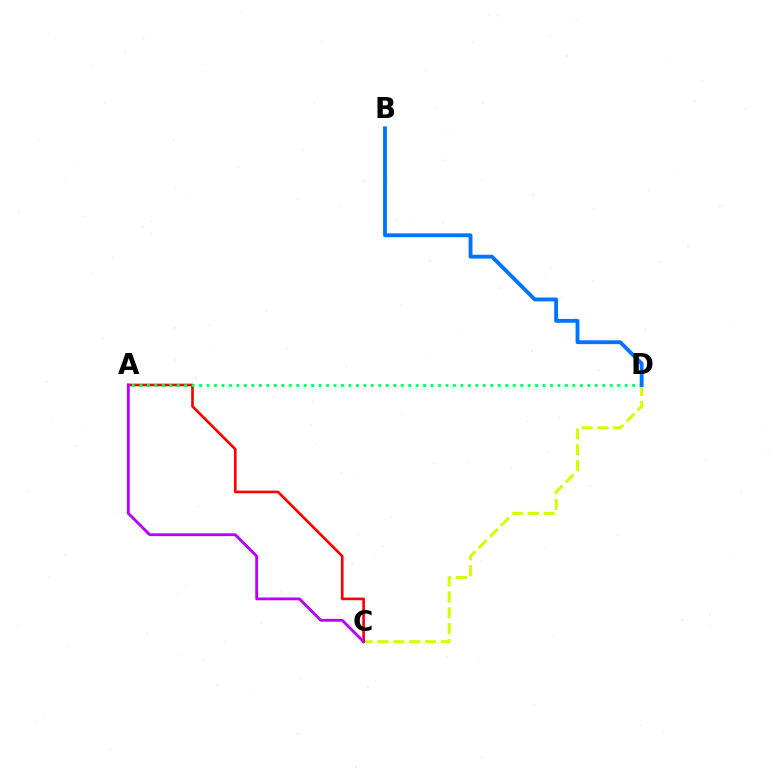{('C', 'D'): [{'color': '#d1ff00', 'line_style': 'dashed', 'thickness': 2.15}], ('A', 'C'): [{'color': '#ff0000', 'line_style': 'solid', 'thickness': 1.92}, {'color': '#b900ff', 'line_style': 'solid', 'thickness': 2.04}], ('A', 'D'): [{'color': '#00ff5c', 'line_style': 'dotted', 'thickness': 2.03}], ('B', 'D'): [{'color': '#0074ff', 'line_style': 'solid', 'thickness': 2.77}]}